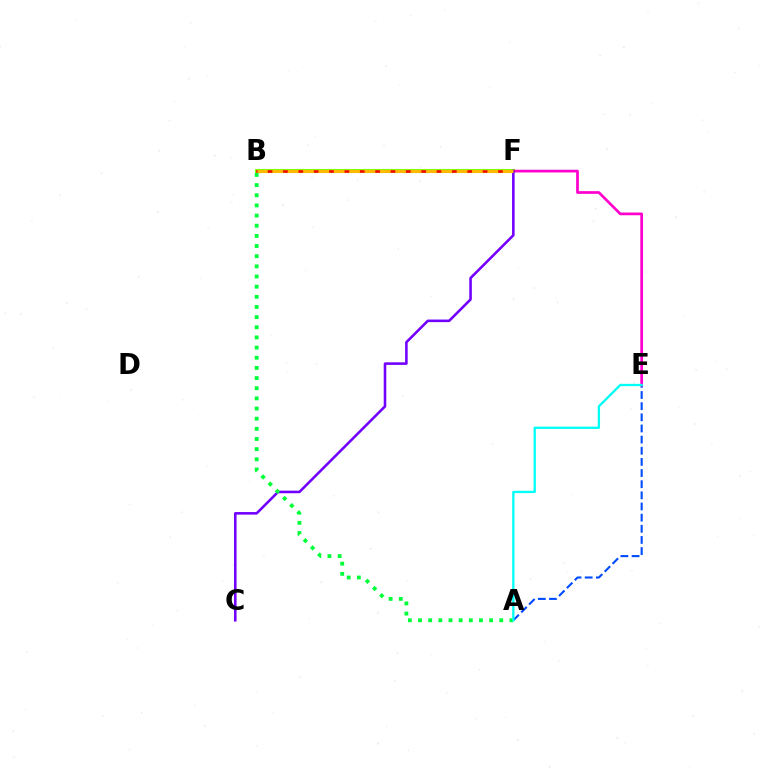{('A', 'E'): [{'color': '#004bff', 'line_style': 'dashed', 'thickness': 1.51}, {'color': '#00fff6', 'line_style': 'solid', 'thickness': 1.66}], ('B', 'F'): [{'color': '#84ff00', 'line_style': 'solid', 'thickness': 2.93}, {'color': '#ff0000', 'line_style': 'solid', 'thickness': 1.87}, {'color': '#ffbd00', 'line_style': 'dashed', 'thickness': 2.09}], ('E', 'F'): [{'color': '#ff00cf', 'line_style': 'solid', 'thickness': 1.96}], ('C', 'F'): [{'color': '#7200ff', 'line_style': 'solid', 'thickness': 1.86}], ('A', 'B'): [{'color': '#00ff39', 'line_style': 'dotted', 'thickness': 2.76}]}